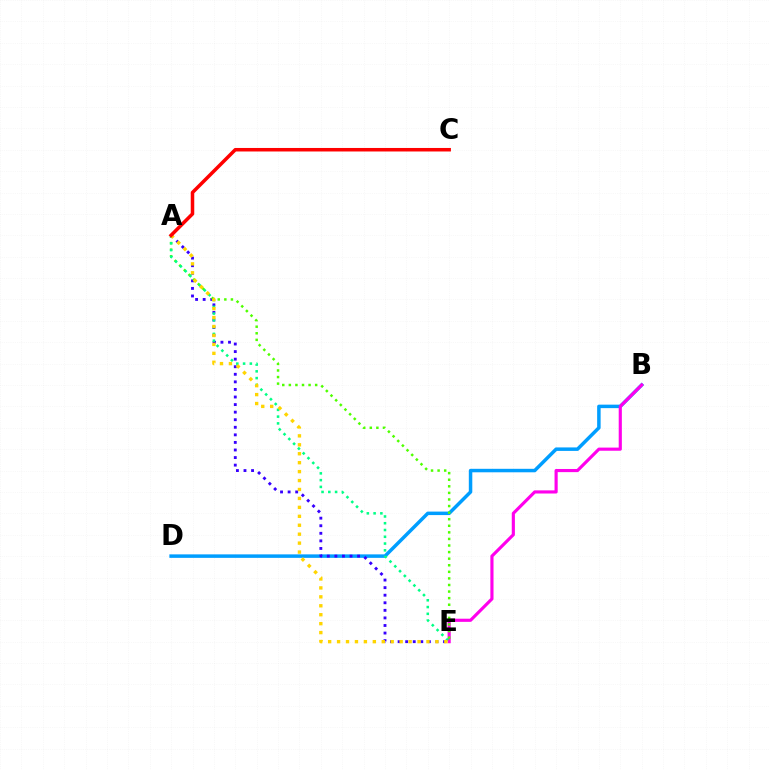{('B', 'D'): [{'color': '#009eff', 'line_style': 'solid', 'thickness': 2.51}], ('B', 'E'): [{'color': '#ff00ed', 'line_style': 'solid', 'thickness': 2.26}], ('A', 'E'): [{'color': '#3700ff', 'line_style': 'dotted', 'thickness': 2.06}, {'color': '#4fff00', 'line_style': 'dotted', 'thickness': 1.79}, {'color': '#00ff86', 'line_style': 'dotted', 'thickness': 1.84}, {'color': '#ffd500', 'line_style': 'dotted', 'thickness': 2.43}], ('A', 'C'): [{'color': '#ff0000', 'line_style': 'solid', 'thickness': 2.53}]}